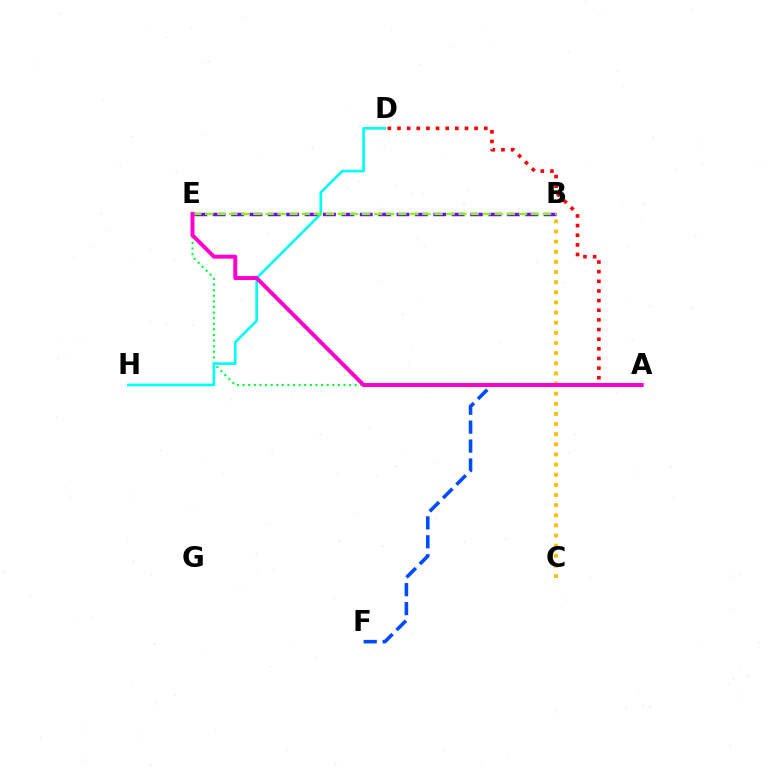{('A', 'E'): [{'color': '#00ff39', 'line_style': 'dotted', 'thickness': 1.52}, {'color': '#ff00cf', 'line_style': 'solid', 'thickness': 2.86}], ('A', 'F'): [{'color': '#004bff', 'line_style': 'dashed', 'thickness': 2.57}], ('A', 'D'): [{'color': '#ff0000', 'line_style': 'dotted', 'thickness': 2.62}], ('D', 'H'): [{'color': '#00fff6', 'line_style': 'solid', 'thickness': 1.92}], ('B', 'E'): [{'color': '#7200ff', 'line_style': 'dashed', 'thickness': 2.5}, {'color': '#84ff00', 'line_style': 'dashed', 'thickness': 1.64}], ('B', 'C'): [{'color': '#ffbd00', 'line_style': 'dotted', 'thickness': 2.75}]}